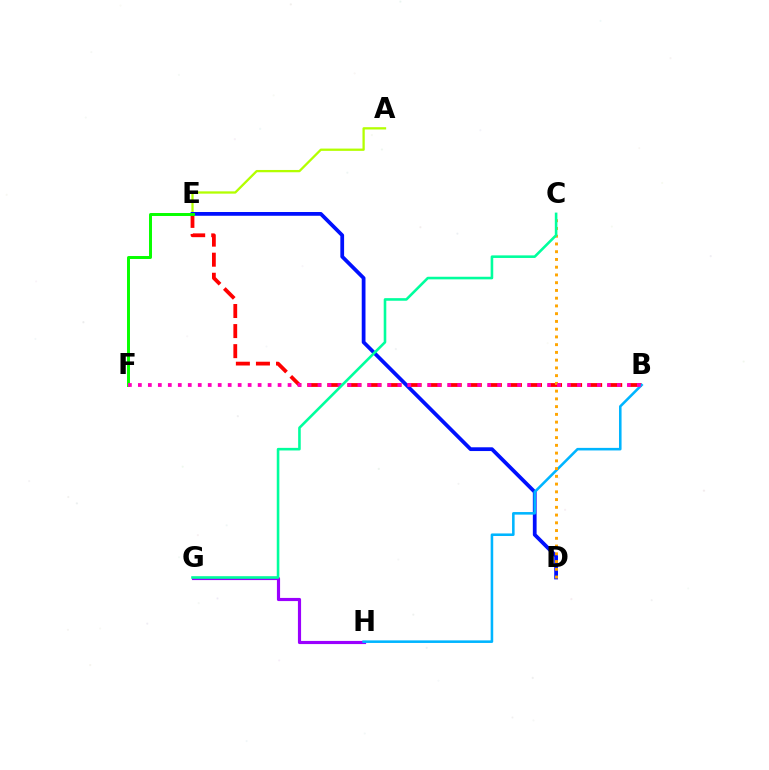{('A', 'E'): [{'color': '#b3ff00', 'line_style': 'solid', 'thickness': 1.65}], ('B', 'E'): [{'color': '#ff0000', 'line_style': 'dashed', 'thickness': 2.73}], ('D', 'E'): [{'color': '#0010ff', 'line_style': 'solid', 'thickness': 2.71}], ('E', 'F'): [{'color': '#08ff00', 'line_style': 'solid', 'thickness': 2.14}], ('G', 'H'): [{'color': '#9b00ff', 'line_style': 'solid', 'thickness': 2.27}], ('B', 'H'): [{'color': '#00b5ff', 'line_style': 'solid', 'thickness': 1.85}], ('C', 'D'): [{'color': '#ffa500', 'line_style': 'dotted', 'thickness': 2.1}], ('B', 'F'): [{'color': '#ff00bd', 'line_style': 'dotted', 'thickness': 2.71}], ('C', 'G'): [{'color': '#00ff9d', 'line_style': 'solid', 'thickness': 1.87}]}